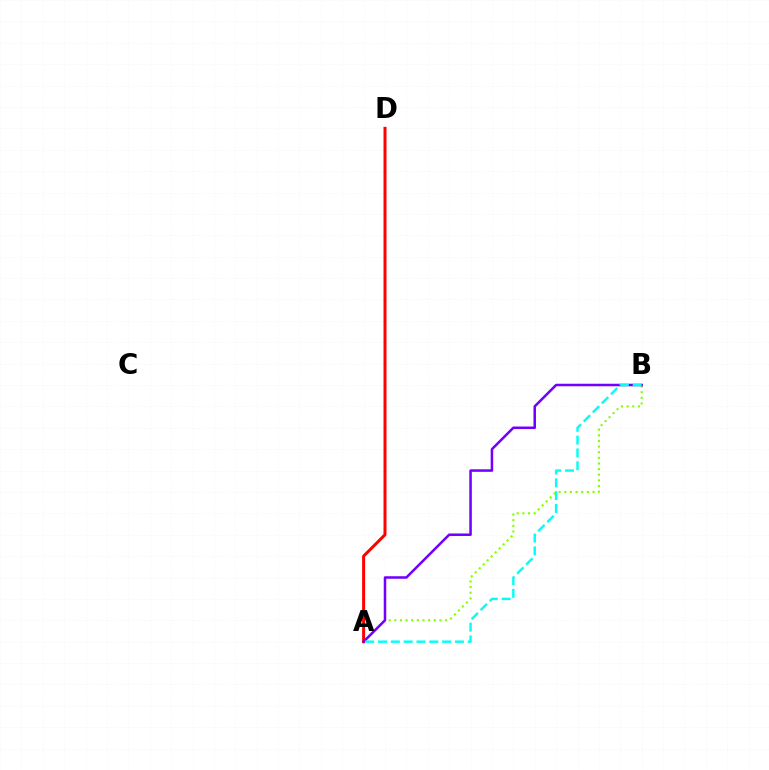{('A', 'B'): [{'color': '#84ff00', 'line_style': 'dotted', 'thickness': 1.53}, {'color': '#7200ff', 'line_style': 'solid', 'thickness': 1.82}, {'color': '#00fff6', 'line_style': 'dashed', 'thickness': 1.74}], ('A', 'D'): [{'color': '#ff0000', 'line_style': 'solid', 'thickness': 2.15}]}